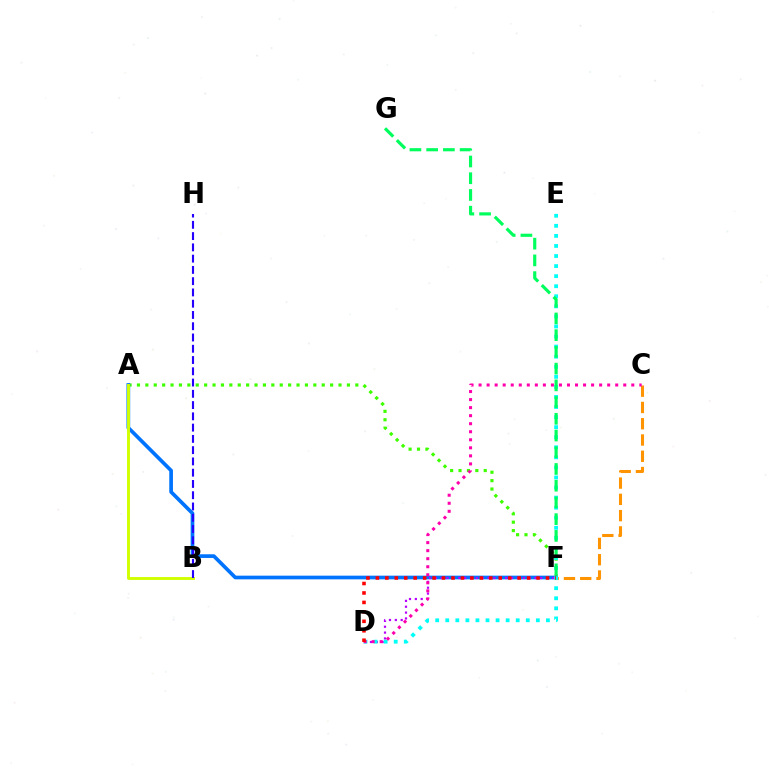{('A', 'F'): [{'color': '#3dff00', 'line_style': 'dotted', 'thickness': 2.28}, {'color': '#0074ff', 'line_style': 'solid', 'thickness': 2.65}], ('C', 'F'): [{'color': '#ff9400', 'line_style': 'dashed', 'thickness': 2.21}], ('D', 'F'): [{'color': '#b900ff', 'line_style': 'dotted', 'thickness': 1.59}, {'color': '#ff0000', 'line_style': 'dotted', 'thickness': 2.57}], ('D', 'E'): [{'color': '#00fff6', 'line_style': 'dotted', 'thickness': 2.74}], ('A', 'B'): [{'color': '#d1ff00', 'line_style': 'solid', 'thickness': 2.1}], ('F', 'G'): [{'color': '#00ff5c', 'line_style': 'dashed', 'thickness': 2.27}], ('C', 'D'): [{'color': '#ff00ac', 'line_style': 'dotted', 'thickness': 2.18}], ('B', 'H'): [{'color': '#2500ff', 'line_style': 'dashed', 'thickness': 1.53}]}